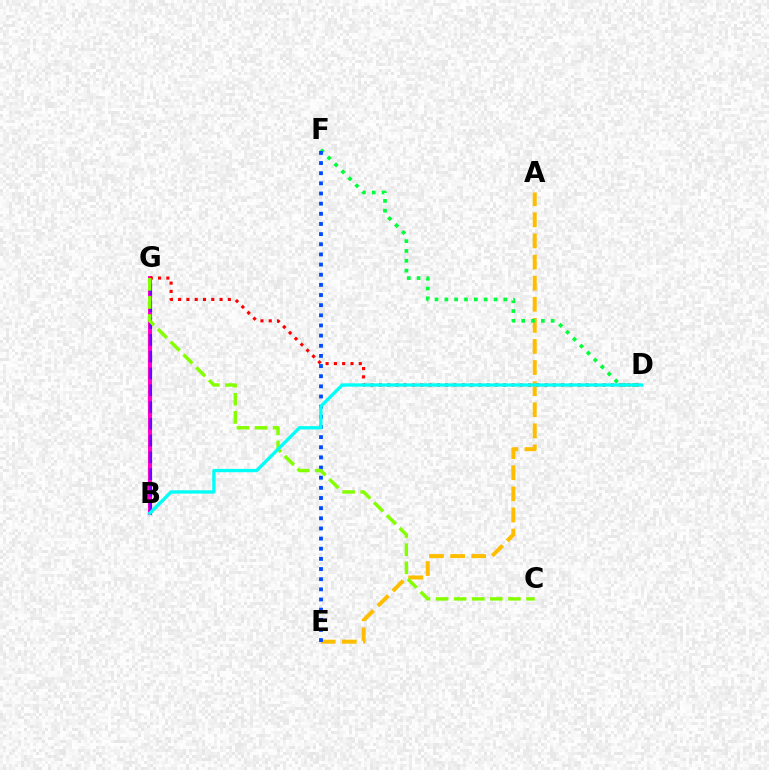{('A', 'E'): [{'color': '#ffbd00', 'line_style': 'dashed', 'thickness': 2.87}], ('D', 'F'): [{'color': '#00ff39', 'line_style': 'dotted', 'thickness': 2.67}], ('B', 'G'): [{'color': '#ff00cf', 'line_style': 'solid', 'thickness': 2.91}, {'color': '#7200ff', 'line_style': 'dashed', 'thickness': 2.28}], ('D', 'G'): [{'color': '#ff0000', 'line_style': 'dotted', 'thickness': 2.25}], ('E', 'F'): [{'color': '#004bff', 'line_style': 'dotted', 'thickness': 2.76}], ('C', 'G'): [{'color': '#84ff00', 'line_style': 'dashed', 'thickness': 2.46}], ('B', 'D'): [{'color': '#00fff6', 'line_style': 'solid', 'thickness': 2.39}]}